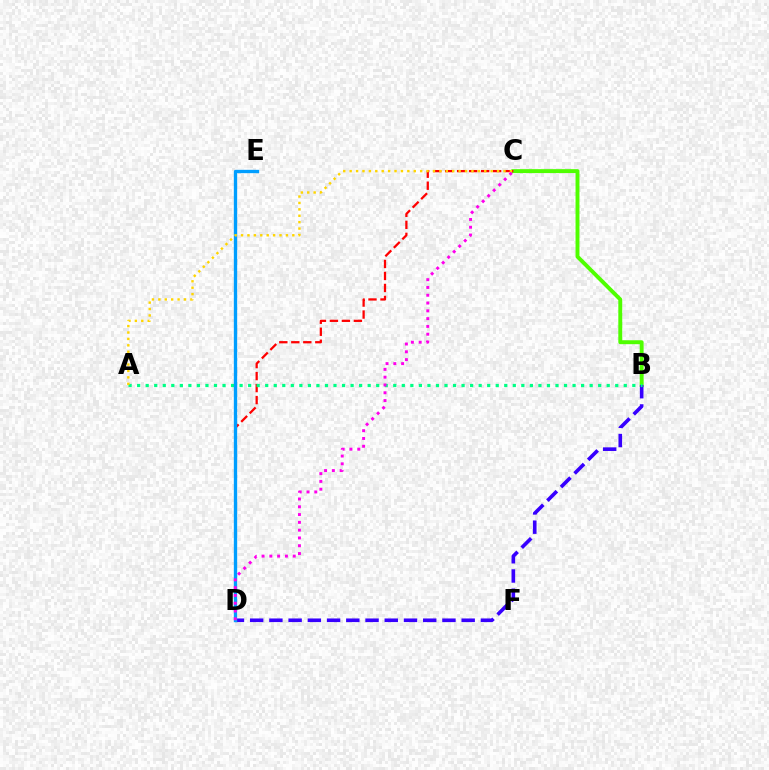{('B', 'C'): [{'color': '#4fff00', 'line_style': 'solid', 'thickness': 2.82}], ('C', 'D'): [{'color': '#ff0000', 'line_style': 'dashed', 'thickness': 1.63}, {'color': '#ff00ed', 'line_style': 'dotted', 'thickness': 2.12}], ('B', 'D'): [{'color': '#3700ff', 'line_style': 'dashed', 'thickness': 2.61}], ('A', 'B'): [{'color': '#00ff86', 'line_style': 'dotted', 'thickness': 2.32}], ('D', 'E'): [{'color': '#009eff', 'line_style': 'solid', 'thickness': 2.41}], ('A', 'C'): [{'color': '#ffd500', 'line_style': 'dotted', 'thickness': 1.74}]}